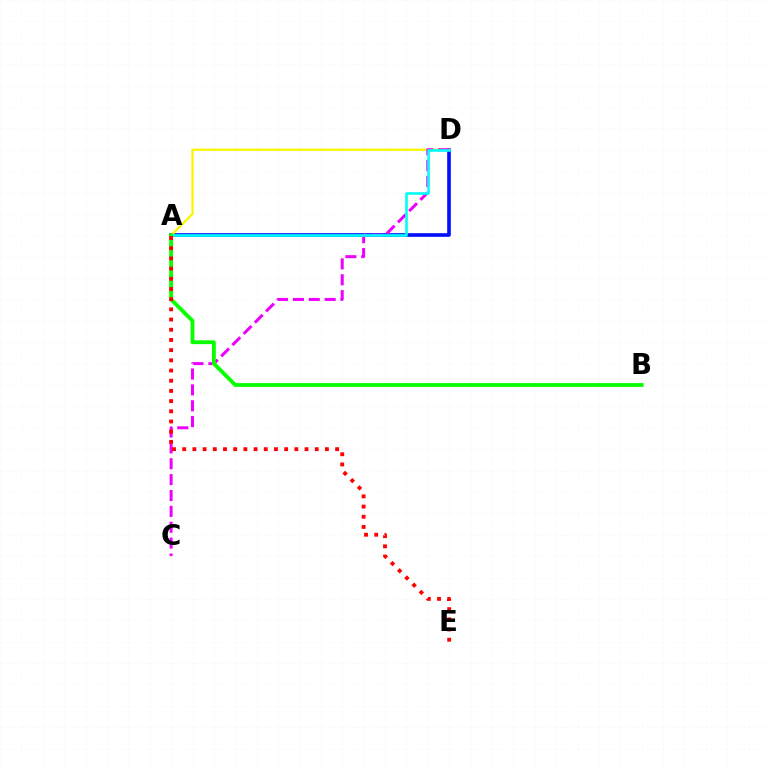{('A', 'D'): [{'color': '#0010ff', 'line_style': 'solid', 'thickness': 2.63}, {'color': '#fcf500', 'line_style': 'solid', 'thickness': 1.64}, {'color': '#00fff6', 'line_style': 'solid', 'thickness': 1.89}], ('C', 'D'): [{'color': '#ee00ff', 'line_style': 'dashed', 'thickness': 2.16}], ('A', 'B'): [{'color': '#08ff00', 'line_style': 'solid', 'thickness': 2.75}], ('A', 'E'): [{'color': '#ff0000', 'line_style': 'dotted', 'thickness': 2.77}]}